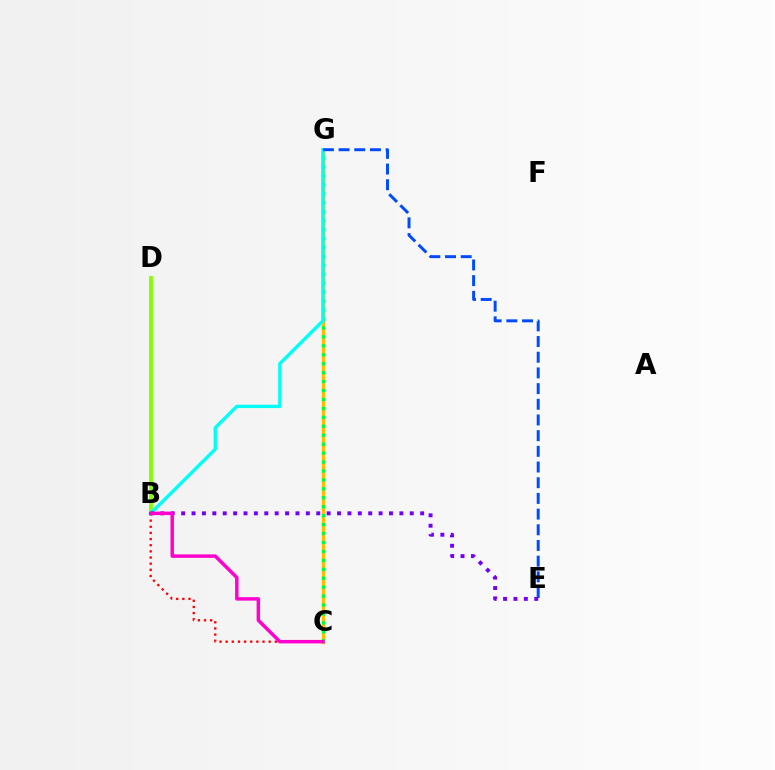{('B', 'C'): [{'color': '#ff0000', 'line_style': 'dotted', 'thickness': 1.67}, {'color': '#ff00cf', 'line_style': 'solid', 'thickness': 2.48}], ('B', 'D'): [{'color': '#84ff00', 'line_style': 'solid', 'thickness': 2.75}], ('C', 'G'): [{'color': '#ffbd00', 'line_style': 'solid', 'thickness': 2.41}, {'color': '#00ff39', 'line_style': 'dotted', 'thickness': 2.43}], ('B', 'G'): [{'color': '#00fff6', 'line_style': 'solid', 'thickness': 2.42}], ('E', 'G'): [{'color': '#004bff', 'line_style': 'dashed', 'thickness': 2.13}], ('B', 'E'): [{'color': '#7200ff', 'line_style': 'dotted', 'thickness': 2.82}]}